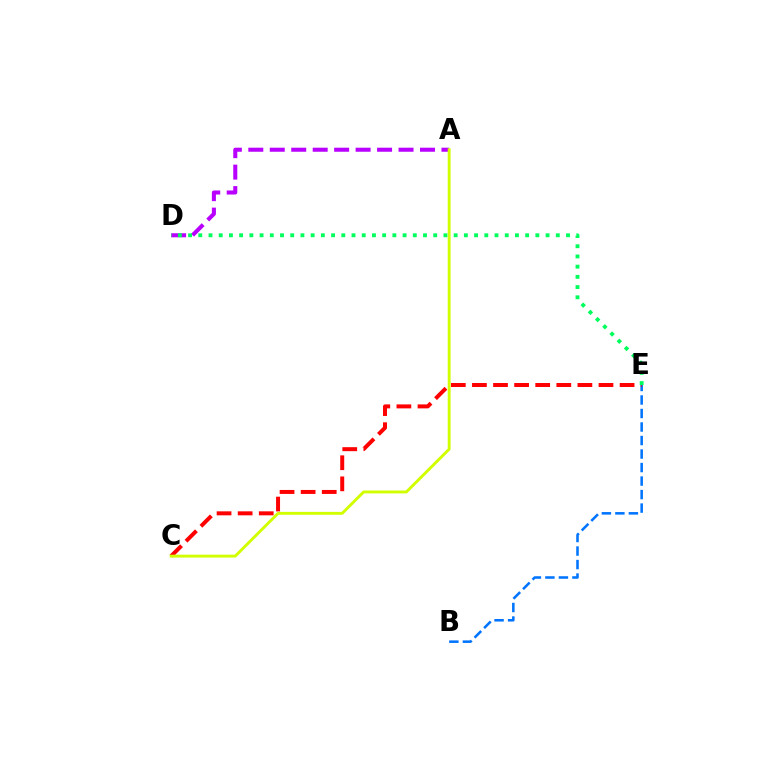{('A', 'D'): [{'color': '#b900ff', 'line_style': 'dashed', 'thickness': 2.92}], ('B', 'E'): [{'color': '#0074ff', 'line_style': 'dashed', 'thickness': 1.84}], ('C', 'E'): [{'color': '#ff0000', 'line_style': 'dashed', 'thickness': 2.87}], ('A', 'C'): [{'color': '#d1ff00', 'line_style': 'solid', 'thickness': 2.08}], ('D', 'E'): [{'color': '#00ff5c', 'line_style': 'dotted', 'thickness': 2.78}]}